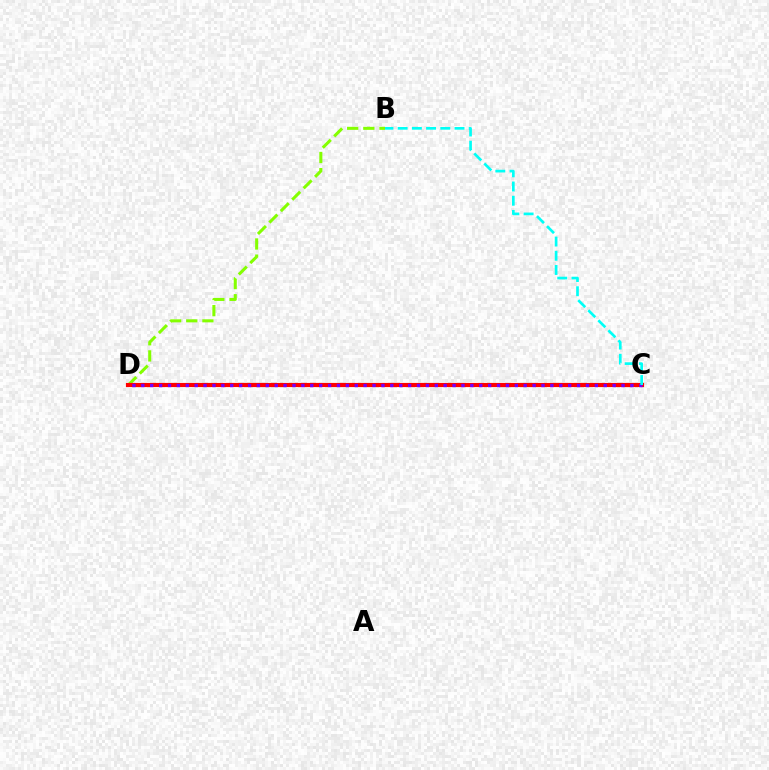{('B', 'D'): [{'color': '#84ff00', 'line_style': 'dashed', 'thickness': 2.19}], ('C', 'D'): [{'color': '#ff0000', 'line_style': 'solid', 'thickness': 2.99}, {'color': '#7200ff', 'line_style': 'dotted', 'thickness': 2.42}], ('B', 'C'): [{'color': '#00fff6', 'line_style': 'dashed', 'thickness': 1.93}]}